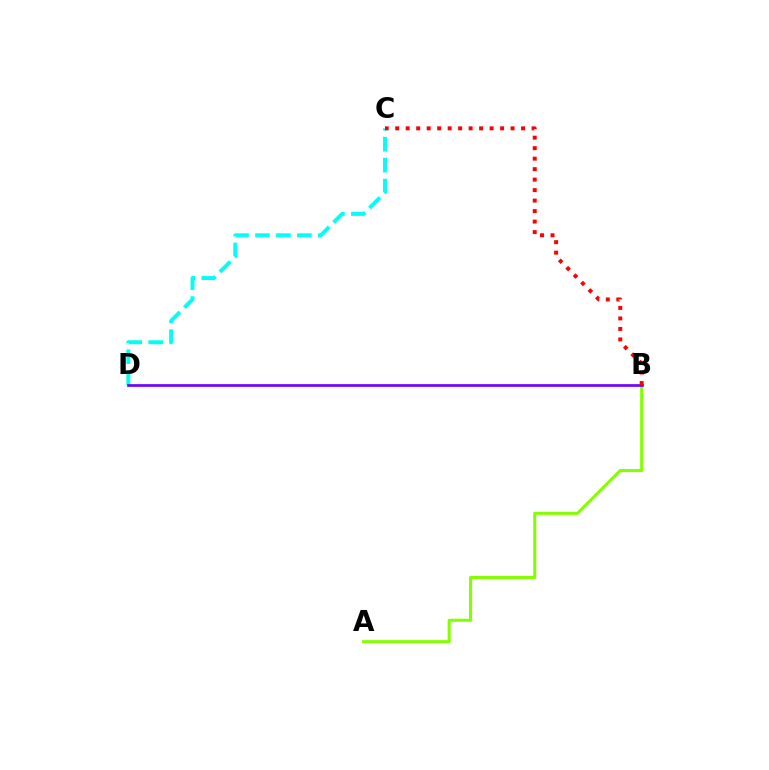{('C', 'D'): [{'color': '#00fff6', 'line_style': 'dashed', 'thickness': 2.85}], ('A', 'B'): [{'color': '#84ff00', 'line_style': 'solid', 'thickness': 2.21}], ('B', 'D'): [{'color': '#7200ff', 'line_style': 'solid', 'thickness': 1.94}], ('B', 'C'): [{'color': '#ff0000', 'line_style': 'dotted', 'thickness': 2.85}]}